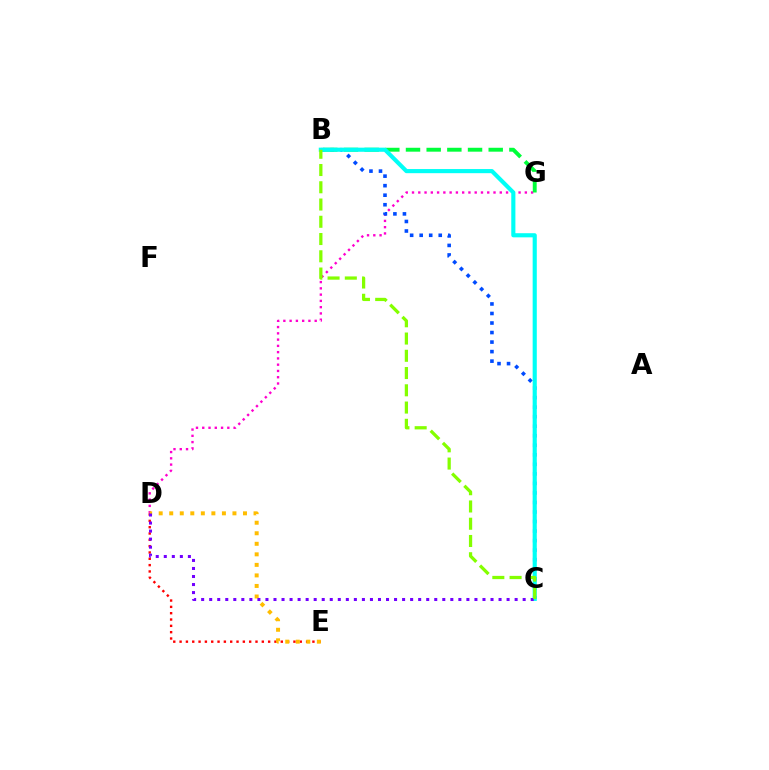{('D', 'G'): [{'color': '#ff00cf', 'line_style': 'dotted', 'thickness': 1.7}], ('D', 'E'): [{'color': '#ff0000', 'line_style': 'dotted', 'thickness': 1.72}, {'color': '#ffbd00', 'line_style': 'dotted', 'thickness': 2.86}], ('B', 'C'): [{'color': '#004bff', 'line_style': 'dotted', 'thickness': 2.59}, {'color': '#00fff6', 'line_style': 'solid', 'thickness': 2.97}, {'color': '#84ff00', 'line_style': 'dashed', 'thickness': 2.34}], ('B', 'G'): [{'color': '#00ff39', 'line_style': 'dashed', 'thickness': 2.81}], ('C', 'D'): [{'color': '#7200ff', 'line_style': 'dotted', 'thickness': 2.18}]}